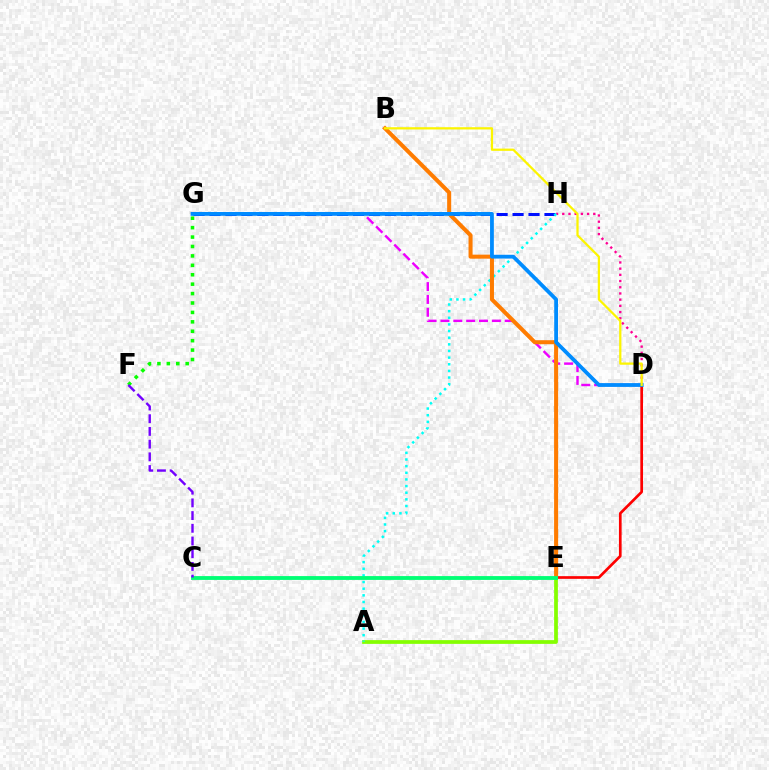{('D', 'G'): [{'color': '#ee00ff', 'line_style': 'dashed', 'thickness': 1.75}, {'color': '#008cff', 'line_style': 'solid', 'thickness': 2.73}], ('G', 'H'): [{'color': '#0010ff', 'line_style': 'dashed', 'thickness': 2.17}], ('D', 'E'): [{'color': '#ff0000', 'line_style': 'solid', 'thickness': 1.94}], ('D', 'H'): [{'color': '#ff0094', 'line_style': 'dotted', 'thickness': 1.69}], ('A', 'E'): [{'color': '#84ff00', 'line_style': 'solid', 'thickness': 2.7}], ('A', 'H'): [{'color': '#00fff6', 'line_style': 'dotted', 'thickness': 1.81}], ('B', 'E'): [{'color': '#ff7c00', 'line_style': 'solid', 'thickness': 2.91}], ('C', 'E'): [{'color': '#00ff74', 'line_style': 'solid', 'thickness': 2.75}], ('F', 'G'): [{'color': '#08ff00', 'line_style': 'dotted', 'thickness': 2.56}], ('C', 'F'): [{'color': '#7200ff', 'line_style': 'dashed', 'thickness': 1.73}], ('B', 'D'): [{'color': '#fcf500', 'line_style': 'solid', 'thickness': 1.62}]}